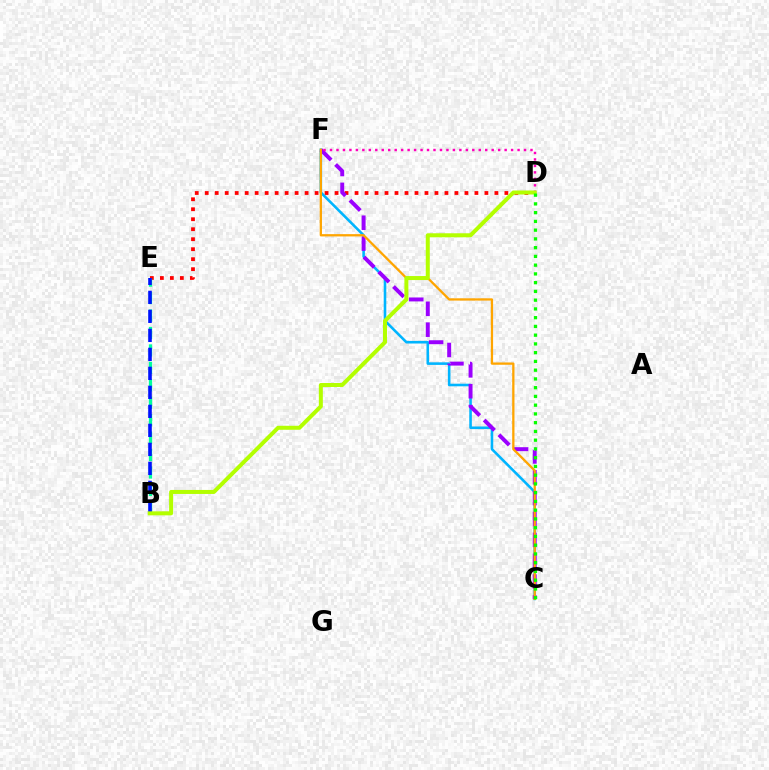{('D', 'E'): [{'color': '#ff0000', 'line_style': 'dotted', 'thickness': 2.71}], ('B', 'E'): [{'color': '#00ff9d', 'line_style': 'dashed', 'thickness': 2.37}, {'color': '#0010ff', 'line_style': 'dashed', 'thickness': 2.58}], ('C', 'F'): [{'color': '#00b5ff', 'line_style': 'solid', 'thickness': 1.87}, {'color': '#9b00ff', 'line_style': 'dashed', 'thickness': 2.83}, {'color': '#ffa500', 'line_style': 'solid', 'thickness': 1.65}], ('D', 'F'): [{'color': '#ff00bd', 'line_style': 'dotted', 'thickness': 1.76}], ('B', 'D'): [{'color': '#b3ff00', 'line_style': 'solid', 'thickness': 2.88}], ('C', 'D'): [{'color': '#08ff00', 'line_style': 'dotted', 'thickness': 2.38}]}